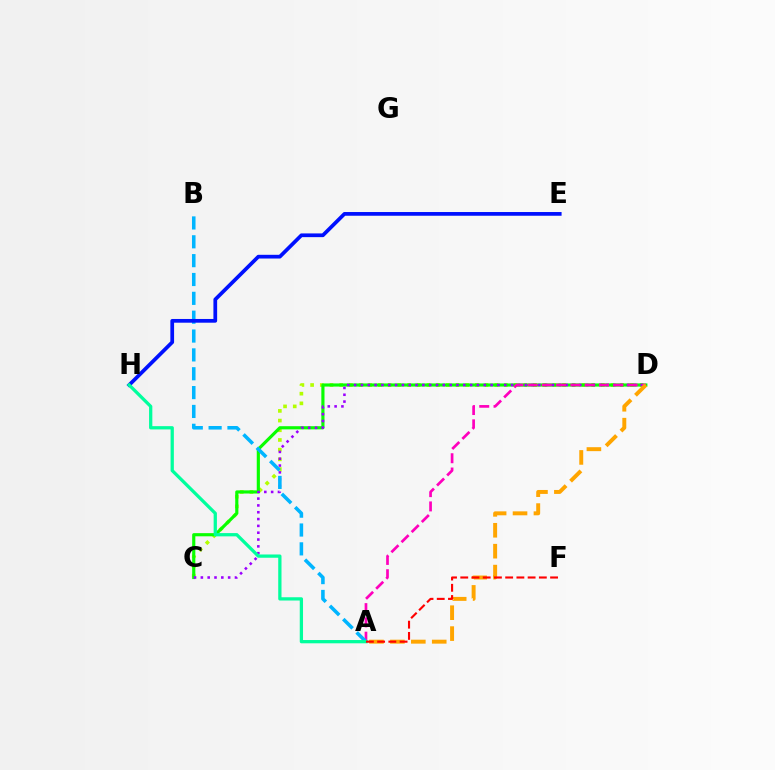{('C', 'D'): [{'color': '#b3ff00', 'line_style': 'dotted', 'thickness': 2.63}, {'color': '#08ff00', 'line_style': 'solid', 'thickness': 2.27}, {'color': '#9b00ff', 'line_style': 'dotted', 'thickness': 1.85}], ('A', 'D'): [{'color': '#ff00bd', 'line_style': 'dashed', 'thickness': 1.94}, {'color': '#ffa500', 'line_style': 'dashed', 'thickness': 2.84}], ('A', 'B'): [{'color': '#00b5ff', 'line_style': 'dashed', 'thickness': 2.56}], ('E', 'H'): [{'color': '#0010ff', 'line_style': 'solid', 'thickness': 2.68}], ('A', 'H'): [{'color': '#00ff9d', 'line_style': 'solid', 'thickness': 2.35}], ('A', 'F'): [{'color': '#ff0000', 'line_style': 'dashed', 'thickness': 1.53}]}